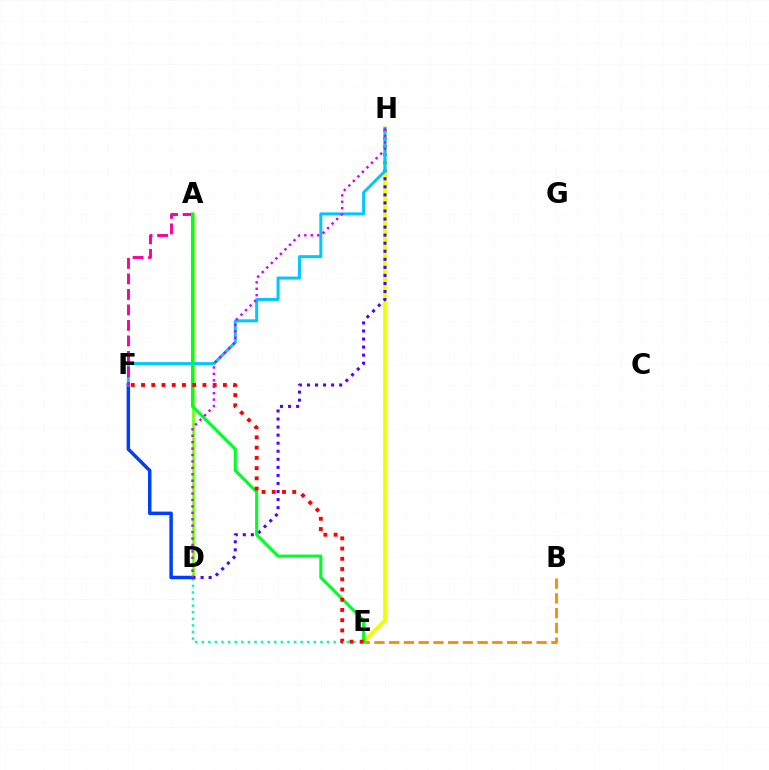{('E', 'H'): [{'color': '#eeff00', 'line_style': 'solid', 'thickness': 2.66}], ('D', 'E'): [{'color': '#00ffaf', 'line_style': 'dotted', 'thickness': 1.79}], ('A', 'D'): [{'color': '#66ff00', 'line_style': 'solid', 'thickness': 1.86}], ('D', 'H'): [{'color': '#4f00ff', 'line_style': 'dotted', 'thickness': 2.19}, {'color': '#d600ff', 'line_style': 'dotted', 'thickness': 1.75}], ('D', 'F'): [{'color': '#003fff', 'line_style': 'solid', 'thickness': 2.5}], ('F', 'H'): [{'color': '#00c7ff', 'line_style': 'solid', 'thickness': 2.17}], ('B', 'E'): [{'color': '#ff8800', 'line_style': 'dashed', 'thickness': 2.0}], ('A', 'F'): [{'color': '#ff00a0', 'line_style': 'dashed', 'thickness': 2.11}], ('A', 'E'): [{'color': '#00ff27', 'line_style': 'solid', 'thickness': 2.23}], ('E', 'F'): [{'color': '#ff0000', 'line_style': 'dotted', 'thickness': 2.78}]}